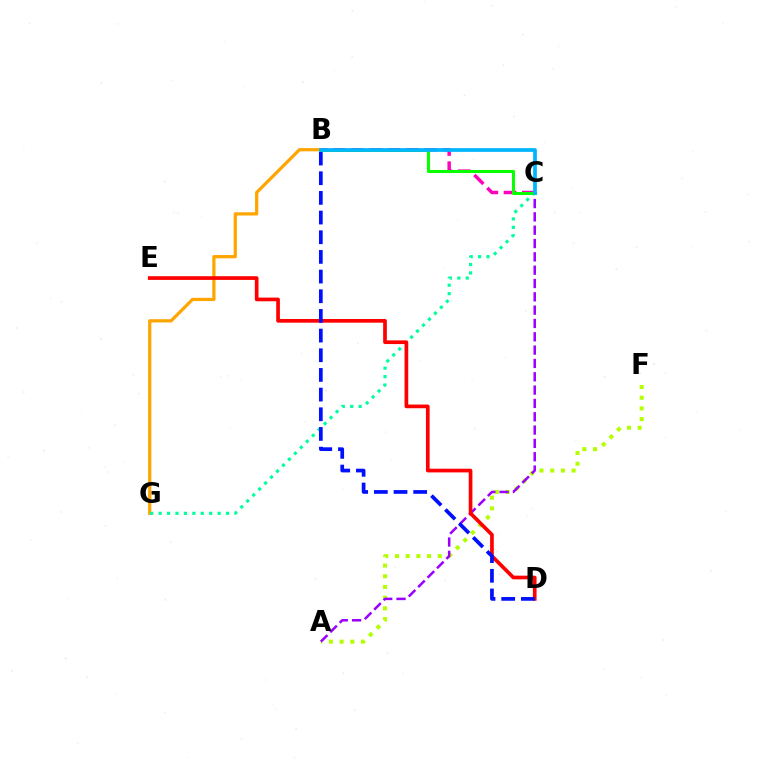{('B', 'G'): [{'color': '#ffa500', 'line_style': 'solid', 'thickness': 2.33}], ('A', 'F'): [{'color': '#b3ff00', 'line_style': 'dotted', 'thickness': 2.91}], ('B', 'C'): [{'color': '#ff00bd', 'line_style': 'dashed', 'thickness': 2.48}, {'color': '#08ff00', 'line_style': 'solid', 'thickness': 2.19}, {'color': '#00b5ff', 'line_style': 'solid', 'thickness': 2.69}], ('A', 'C'): [{'color': '#9b00ff', 'line_style': 'dashed', 'thickness': 1.81}], ('C', 'G'): [{'color': '#00ff9d', 'line_style': 'dotted', 'thickness': 2.29}], ('D', 'E'): [{'color': '#ff0000', 'line_style': 'solid', 'thickness': 2.66}], ('B', 'D'): [{'color': '#0010ff', 'line_style': 'dashed', 'thickness': 2.67}]}